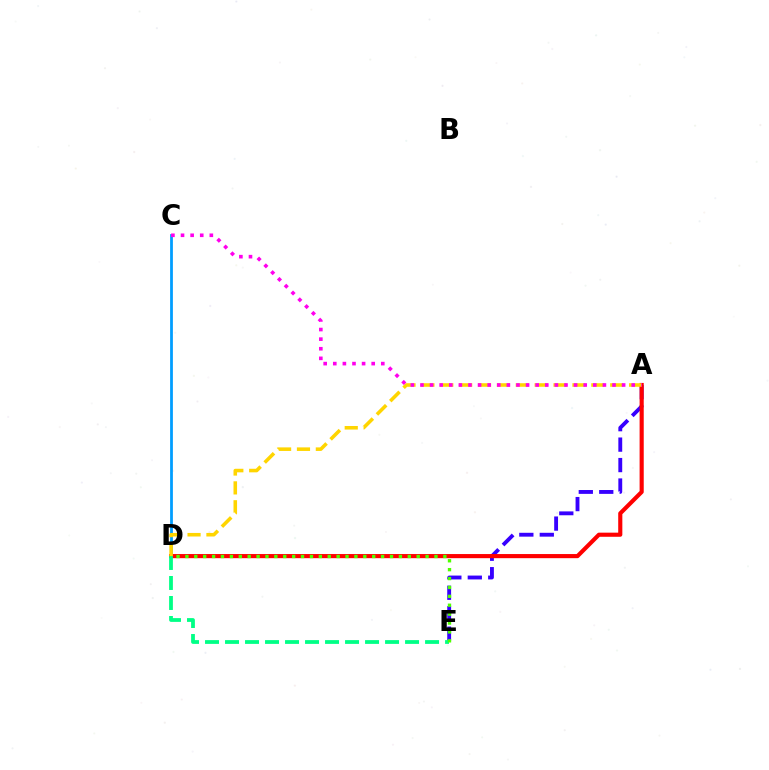{('A', 'E'): [{'color': '#3700ff', 'line_style': 'dashed', 'thickness': 2.78}], ('C', 'D'): [{'color': '#009eff', 'line_style': 'solid', 'thickness': 1.99}], ('A', 'D'): [{'color': '#ff0000', 'line_style': 'solid', 'thickness': 2.97}, {'color': '#ffd500', 'line_style': 'dashed', 'thickness': 2.56}], ('D', 'E'): [{'color': '#00ff86', 'line_style': 'dashed', 'thickness': 2.72}, {'color': '#4fff00', 'line_style': 'dotted', 'thickness': 2.42}], ('A', 'C'): [{'color': '#ff00ed', 'line_style': 'dotted', 'thickness': 2.61}]}